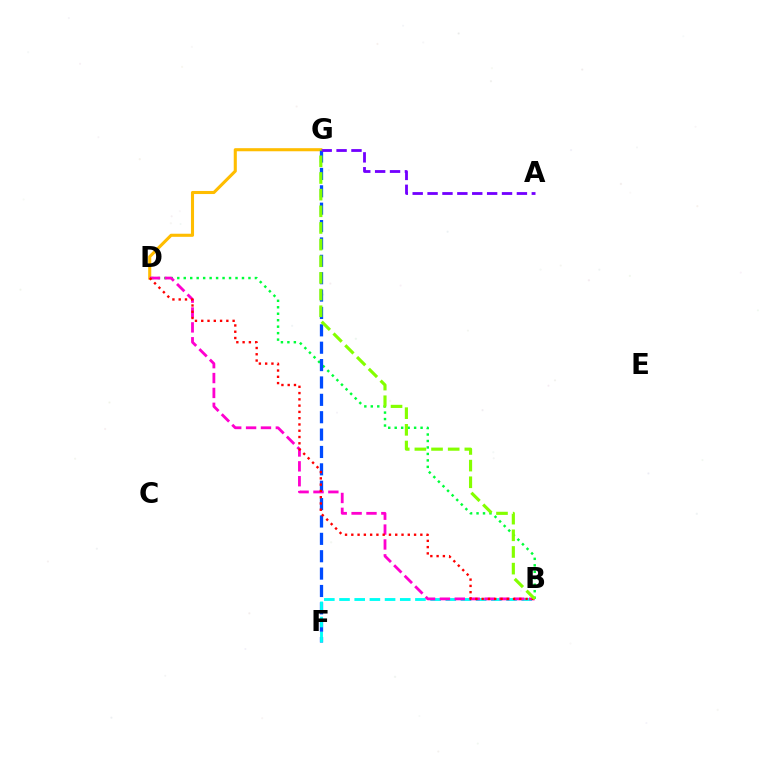{('D', 'G'): [{'color': '#ffbd00', 'line_style': 'solid', 'thickness': 2.22}], ('B', 'D'): [{'color': '#00ff39', 'line_style': 'dotted', 'thickness': 1.76}, {'color': '#ff00cf', 'line_style': 'dashed', 'thickness': 2.02}, {'color': '#ff0000', 'line_style': 'dotted', 'thickness': 1.71}], ('F', 'G'): [{'color': '#004bff', 'line_style': 'dashed', 'thickness': 2.36}], ('B', 'F'): [{'color': '#00fff6', 'line_style': 'dashed', 'thickness': 2.06}], ('A', 'G'): [{'color': '#7200ff', 'line_style': 'dashed', 'thickness': 2.02}], ('B', 'G'): [{'color': '#84ff00', 'line_style': 'dashed', 'thickness': 2.26}]}